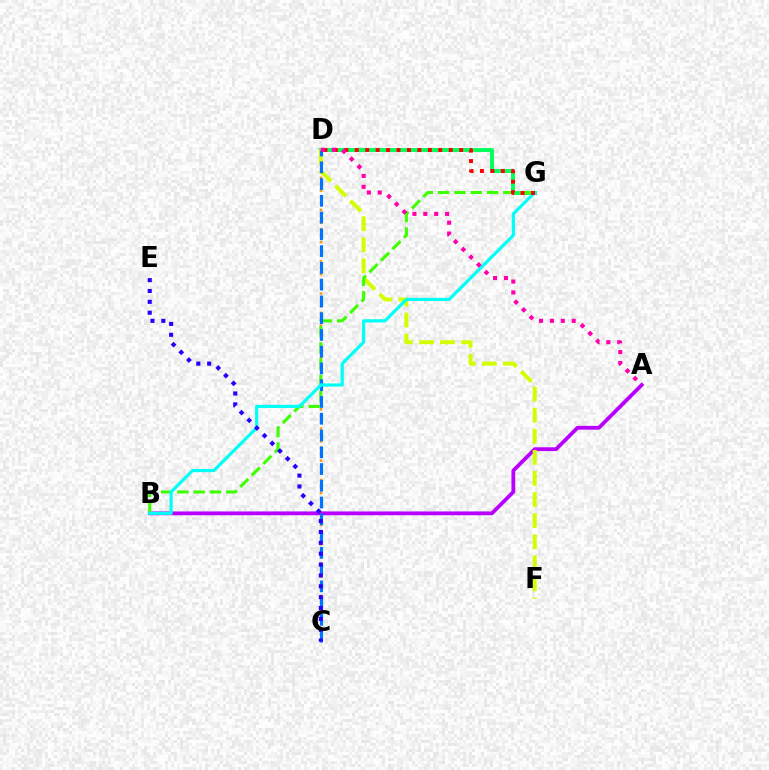{('D', 'G'): [{'color': '#00ff5c', 'line_style': 'solid', 'thickness': 2.8}, {'color': '#ff0000', 'line_style': 'dotted', 'thickness': 2.84}], ('C', 'D'): [{'color': '#ff9400', 'line_style': 'dotted', 'thickness': 1.75}, {'color': '#0074ff', 'line_style': 'dashed', 'thickness': 2.28}], ('A', 'B'): [{'color': '#b900ff', 'line_style': 'solid', 'thickness': 2.73}], ('D', 'F'): [{'color': '#d1ff00', 'line_style': 'dashed', 'thickness': 2.87}], ('B', 'G'): [{'color': '#3dff00', 'line_style': 'dashed', 'thickness': 2.21}, {'color': '#00fff6', 'line_style': 'solid', 'thickness': 2.28}], ('A', 'D'): [{'color': '#ff00ac', 'line_style': 'dotted', 'thickness': 2.96}], ('C', 'E'): [{'color': '#2500ff', 'line_style': 'dotted', 'thickness': 2.95}]}